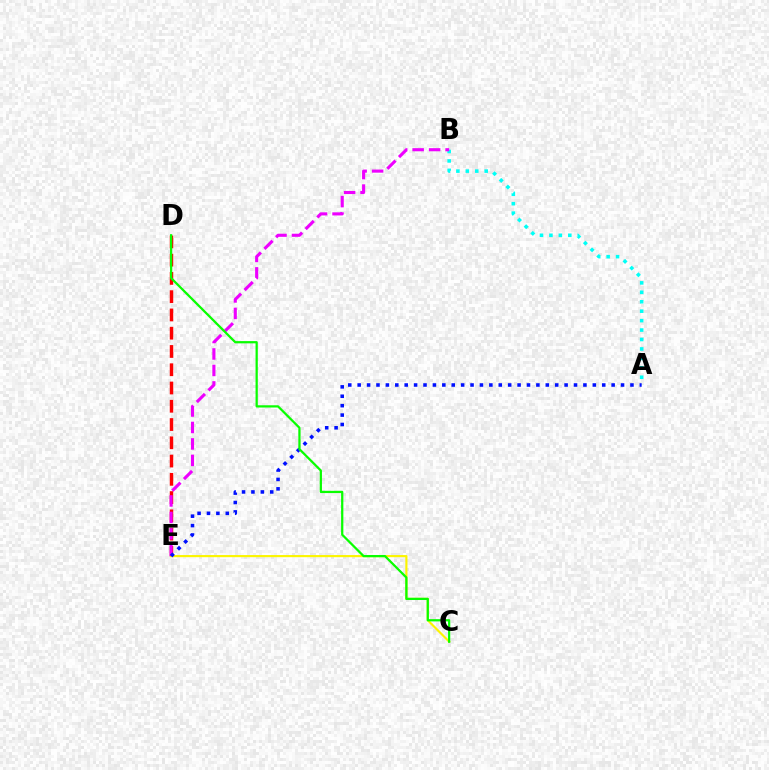{('D', 'E'): [{'color': '#ff0000', 'line_style': 'dashed', 'thickness': 2.48}], ('C', 'E'): [{'color': '#fcf500', 'line_style': 'solid', 'thickness': 1.55}], ('A', 'B'): [{'color': '#00fff6', 'line_style': 'dotted', 'thickness': 2.56}], ('B', 'E'): [{'color': '#ee00ff', 'line_style': 'dashed', 'thickness': 2.24}], ('A', 'E'): [{'color': '#0010ff', 'line_style': 'dotted', 'thickness': 2.56}], ('C', 'D'): [{'color': '#08ff00', 'line_style': 'solid', 'thickness': 1.61}]}